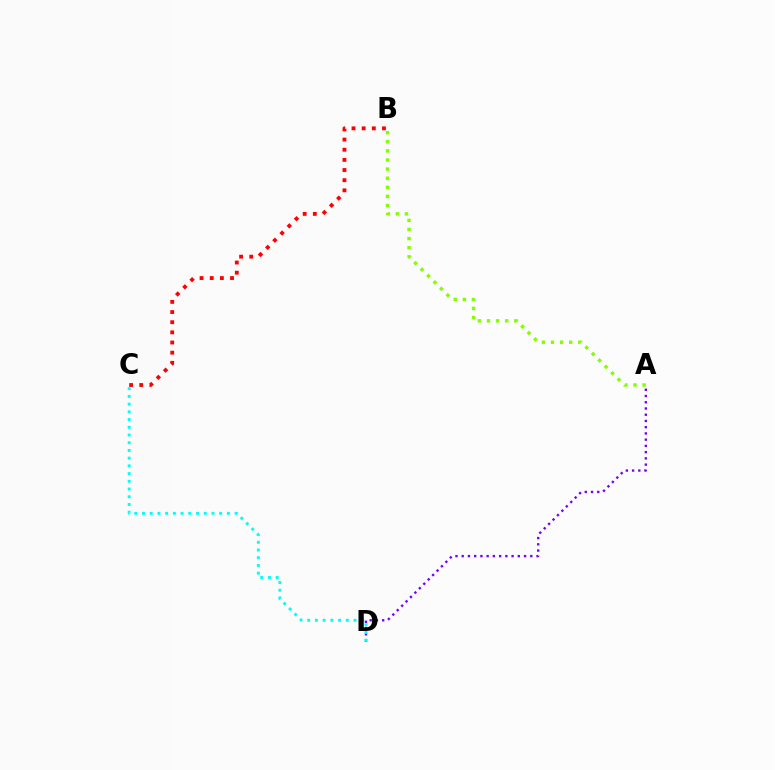{('A', 'D'): [{'color': '#7200ff', 'line_style': 'dotted', 'thickness': 1.69}], ('B', 'C'): [{'color': '#ff0000', 'line_style': 'dotted', 'thickness': 2.76}], ('C', 'D'): [{'color': '#00fff6', 'line_style': 'dotted', 'thickness': 2.1}], ('A', 'B'): [{'color': '#84ff00', 'line_style': 'dotted', 'thickness': 2.47}]}